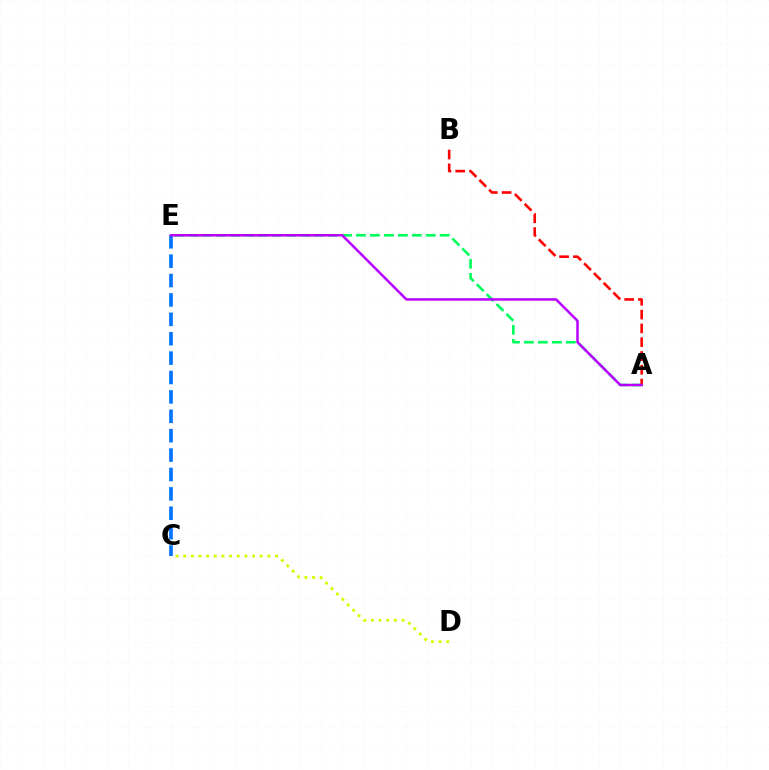{('A', 'E'): [{'color': '#00ff5c', 'line_style': 'dashed', 'thickness': 1.9}, {'color': '#b900ff', 'line_style': 'solid', 'thickness': 1.81}], ('C', 'E'): [{'color': '#0074ff', 'line_style': 'dashed', 'thickness': 2.63}], ('A', 'B'): [{'color': '#ff0000', 'line_style': 'dashed', 'thickness': 1.88}], ('C', 'D'): [{'color': '#d1ff00', 'line_style': 'dotted', 'thickness': 2.08}]}